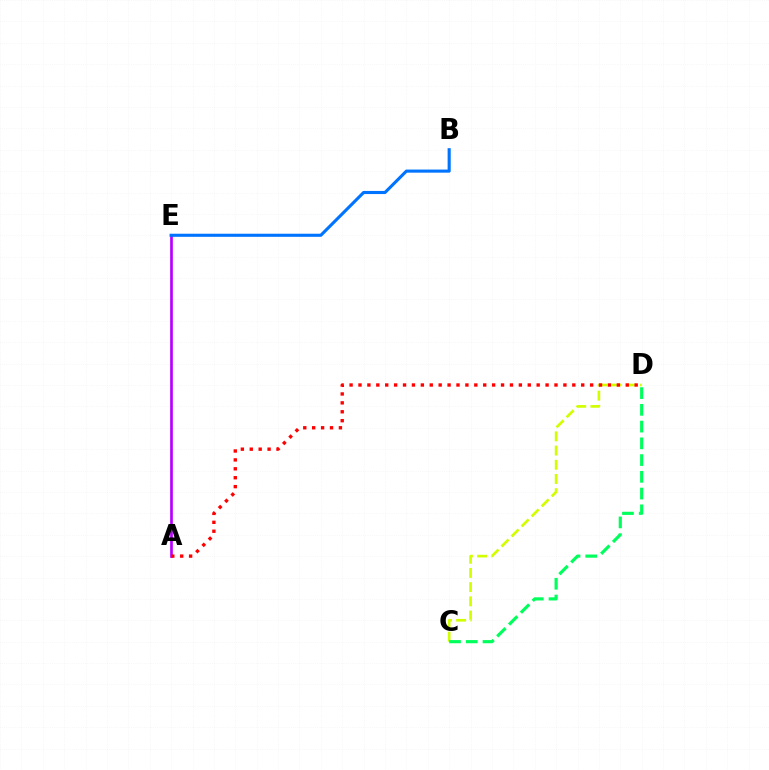{('C', 'D'): [{'color': '#d1ff00', 'line_style': 'dashed', 'thickness': 1.93}, {'color': '#00ff5c', 'line_style': 'dashed', 'thickness': 2.27}], ('A', 'E'): [{'color': '#b900ff', 'line_style': 'solid', 'thickness': 1.94}], ('B', 'E'): [{'color': '#0074ff', 'line_style': 'solid', 'thickness': 2.23}], ('A', 'D'): [{'color': '#ff0000', 'line_style': 'dotted', 'thickness': 2.42}]}